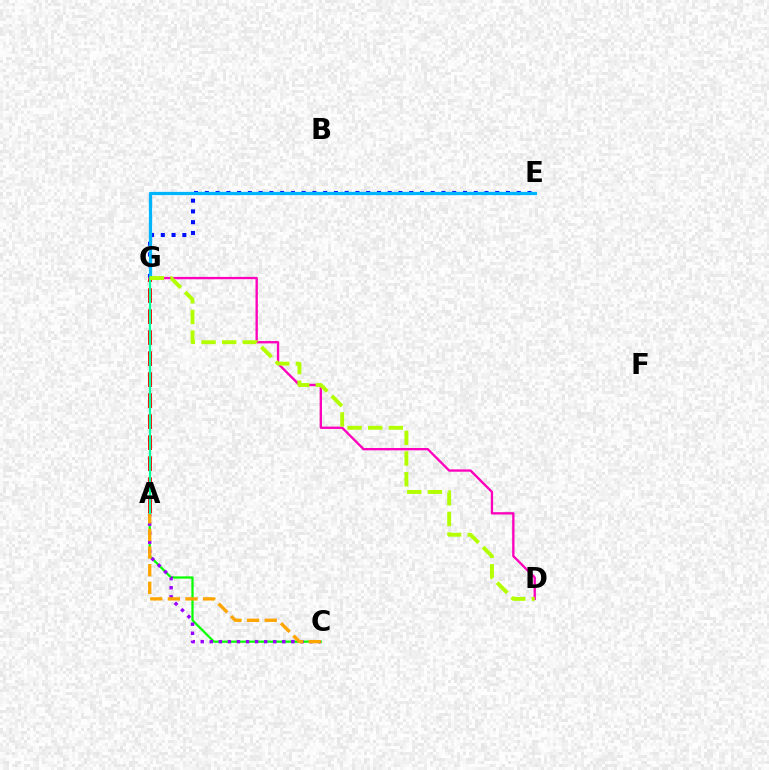{('A', 'C'): [{'color': '#08ff00', 'line_style': 'solid', 'thickness': 1.62}, {'color': '#9b00ff', 'line_style': 'dotted', 'thickness': 2.46}, {'color': '#ffa500', 'line_style': 'dashed', 'thickness': 2.39}], ('E', 'G'): [{'color': '#0010ff', 'line_style': 'dotted', 'thickness': 2.92}, {'color': '#00b5ff', 'line_style': 'solid', 'thickness': 2.33}], ('A', 'G'): [{'color': '#ff0000', 'line_style': 'dashed', 'thickness': 2.85}, {'color': '#00ff9d', 'line_style': 'solid', 'thickness': 1.6}], ('D', 'G'): [{'color': '#ff00bd', 'line_style': 'solid', 'thickness': 1.68}, {'color': '#b3ff00', 'line_style': 'dashed', 'thickness': 2.81}]}